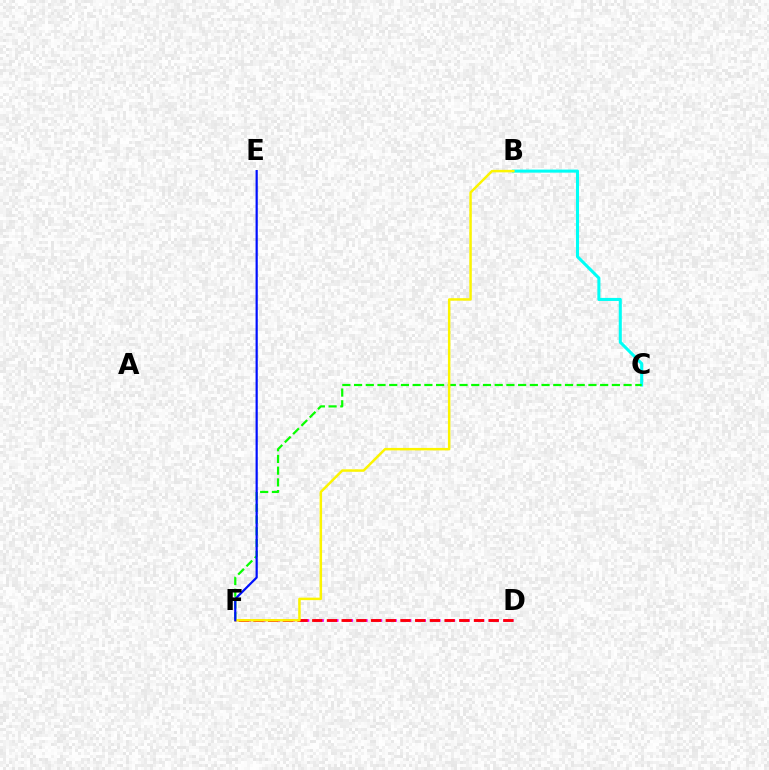{('D', 'F'): [{'color': '#ee00ff', 'line_style': 'dashed', 'thickness': 1.98}, {'color': '#ff0000', 'line_style': 'dashed', 'thickness': 2.0}], ('B', 'C'): [{'color': '#00fff6', 'line_style': 'solid', 'thickness': 2.2}], ('C', 'F'): [{'color': '#08ff00', 'line_style': 'dashed', 'thickness': 1.59}], ('B', 'F'): [{'color': '#fcf500', 'line_style': 'solid', 'thickness': 1.78}], ('E', 'F'): [{'color': '#0010ff', 'line_style': 'solid', 'thickness': 1.59}]}